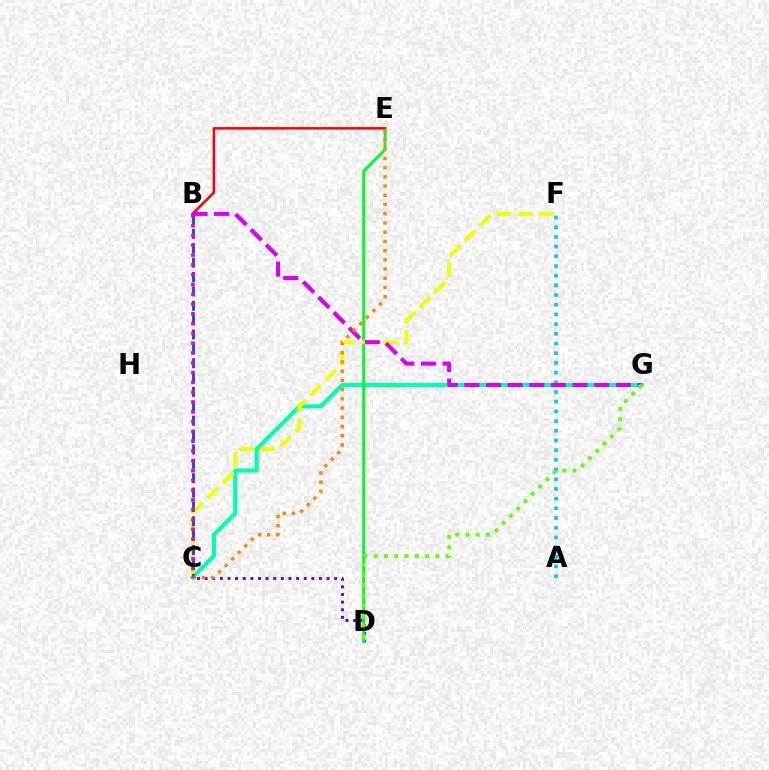{('C', 'G'): [{'color': '#00ffaf', 'line_style': 'solid', 'thickness': 2.99}], ('C', 'D'): [{'color': '#4f00ff', 'line_style': 'dotted', 'thickness': 2.07}], ('D', 'E'): [{'color': '#00ff27', 'line_style': 'solid', 'thickness': 2.07}], ('B', 'E'): [{'color': '#ff0000', 'line_style': 'solid', 'thickness': 1.81}], ('C', 'F'): [{'color': '#eeff00', 'line_style': 'dashed', 'thickness': 2.9}], ('A', 'F'): [{'color': '#00c7ff', 'line_style': 'dotted', 'thickness': 2.63}], ('B', 'C'): [{'color': '#003fff', 'line_style': 'dashed', 'thickness': 1.95}, {'color': '#ff00a0', 'line_style': 'dotted', 'thickness': 2.66}], ('B', 'G'): [{'color': '#d600ff', 'line_style': 'dashed', 'thickness': 2.94}], ('D', 'G'): [{'color': '#66ff00', 'line_style': 'dotted', 'thickness': 2.79}], ('C', 'E'): [{'color': '#ff8800', 'line_style': 'dotted', 'thickness': 2.5}]}